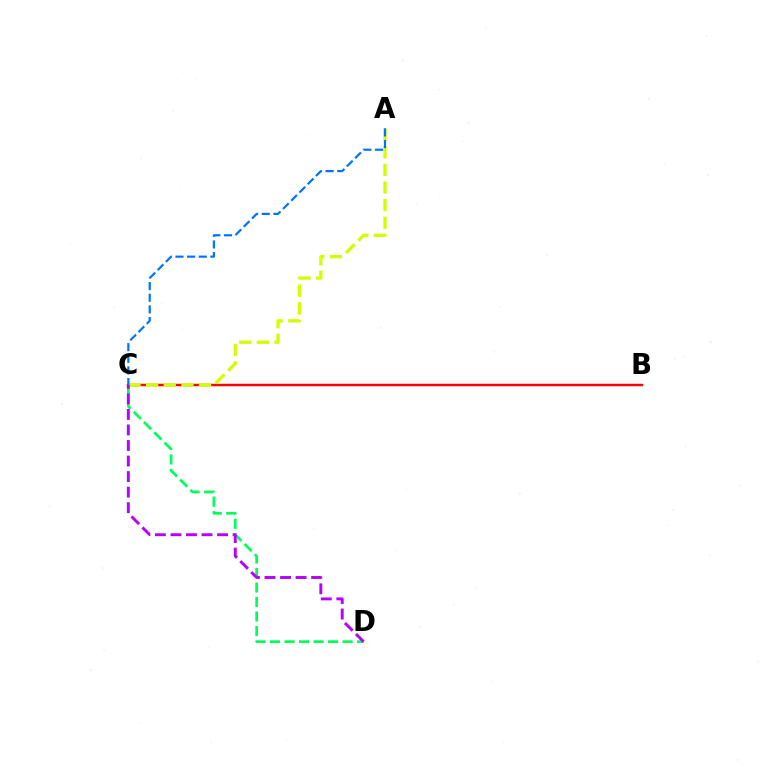{('B', 'C'): [{'color': '#ff0000', 'line_style': 'solid', 'thickness': 1.76}], ('C', 'D'): [{'color': '#00ff5c', 'line_style': 'dashed', 'thickness': 1.97}, {'color': '#b900ff', 'line_style': 'dashed', 'thickness': 2.11}], ('A', 'C'): [{'color': '#d1ff00', 'line_style': 'dashed', 'thickness': 2.39}, {'color': '#0074ff', 'line_style': 'dashed', 'thickness': 1.58}]}